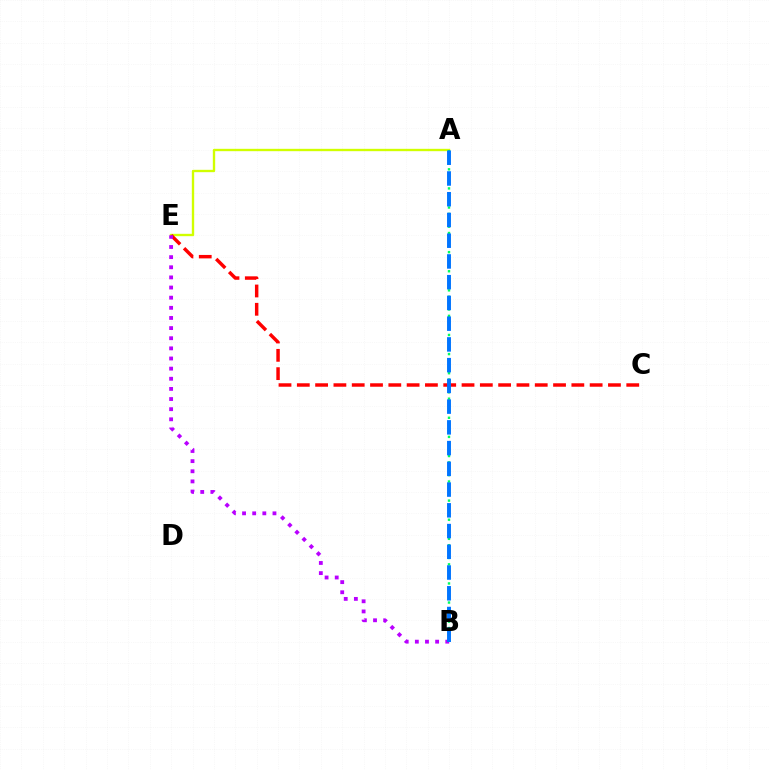{('A', 'E'): [{'color': '#d1ff00', 'line_style': 'solid', 'thickness': 1.7}], ('C', 'E'): [{'color': '#ff0000', 'line_style': 'dashed', 'thickness': 2.49}], ('B', 'E'): [{'color': '#b900ff', 'line_style': 'dotted', 'thickness': 2.75}], ('A', 'B'): [{'color': '#00ff5c', 'line_style': 'dotted', 'thickness': 1.73}, {'color': '#0074ff', 'line_style': 'dashed', 'thickness': 2.82}]}